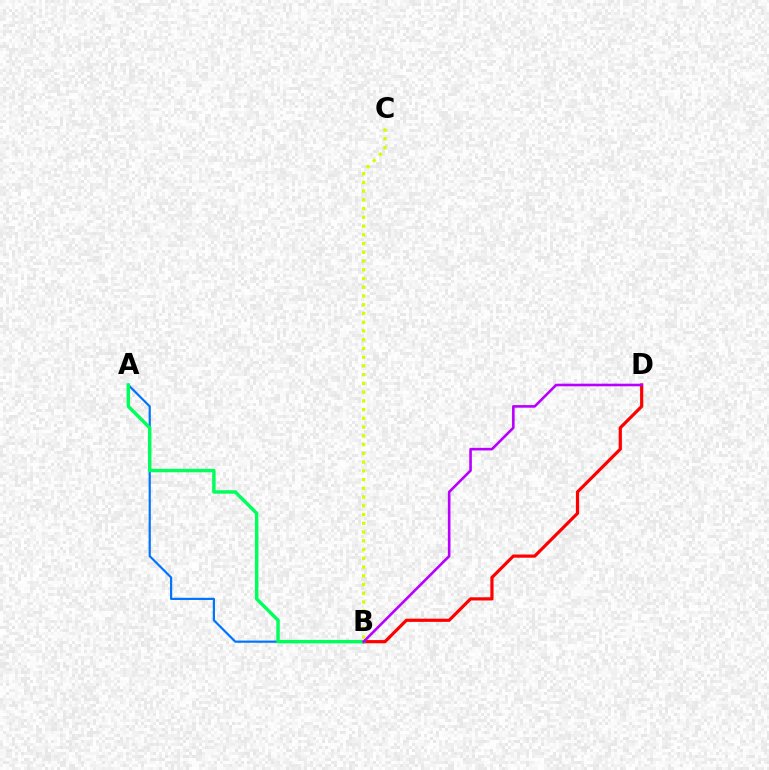{('A', 'B'): [{'color': '#0074ff', 'line_style': 'solid', 'thickness': 1.57}, {'color': '#00ff5c', 'line_style': 'solid', 'thickness': 2.47}], ('B', 'D'): [{'color': '#ff0000', 'line_style': 'solid', 'thickness': 2.3}, {'color': '#b900ff', 'line_style': 'solid', 'thickness': 1.88}], ('B', 'C'): [{'color': '#d1ff00', 'line_style': 'dotted', 'thickness': 2.38}]}